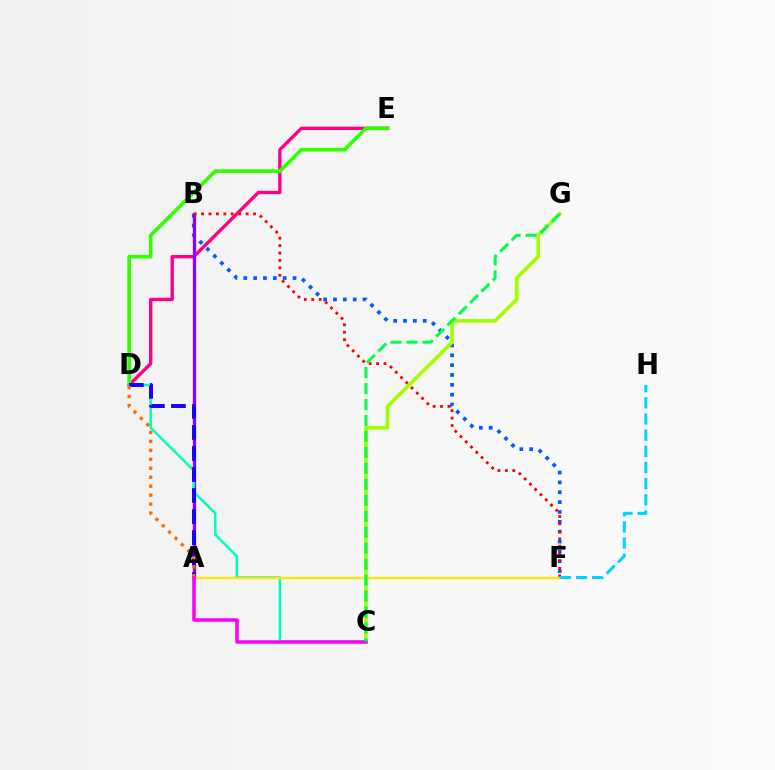{('B', 'F'): [{'color': '#005dff', 'line_style': 'dotted', 'thickness': 2.68}, {'color': '#ff0000', 'line_style': 'dotted', 'thickness': 2.02}], ('D', 'E'): [{'color': '#ff0088', 'line_style': 'solid', 'thickness': 2.42}, {'color': '#31ff00', 'line_style': 'solid', 'thickness': 2.63}], ('A', 'B'): [{'color': '#8a00ff', 'line_style': 'solid', 'thickness': 2.35}], ('C', 'D'): [{'color': '#00ffbb', 'line_style': 'solid', 'thickness': 1.81}], ('C', 'G'): [{'color': '#a2ff00', 'line_style': 'solid', 'thickness': 2.66}, {'color': '#00ff45', 'line_style': 'dashed', 'thickness': 2.17}], ('A', 'F'): [{'color': '#ffe600', 'line_style': 'solid', 'thickness': 1.7}], ('A', 'D'): [{'color': '#1900ff', 'line_style': 'dashed', 'thickness': 2.86}, {'color': '#ff7000', 'line_style': 'dotted', 'thickness': 2.43}], ('A', 'C'): [{'color': '#fa00f9', 'line_style': 'solid', 'thickness': 2.52}], ('F', 'H'): [{'color': '#00d3ff', 'line_style': 'dashed', 'thickness': 2.2}]}